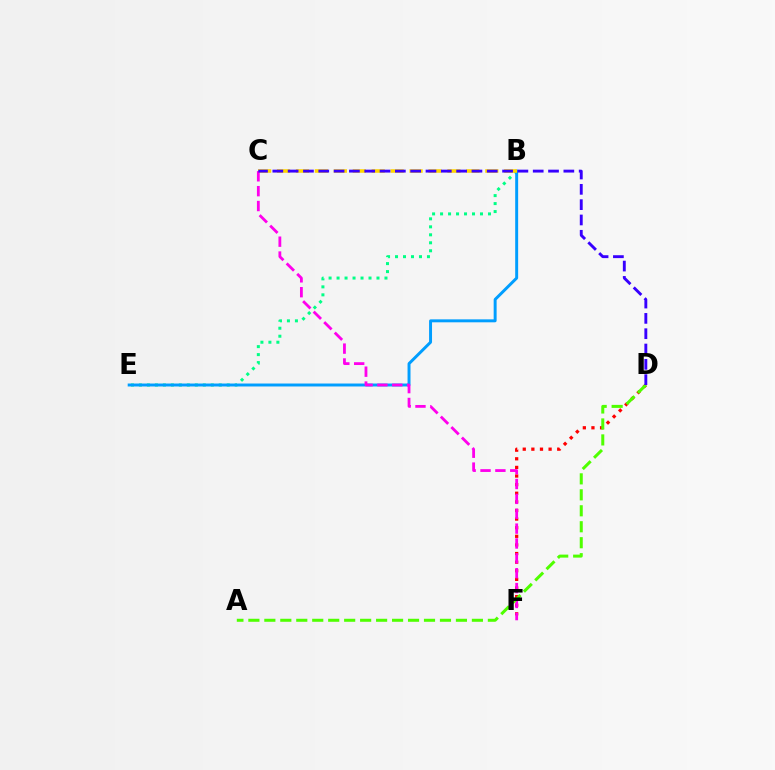{('B', 'E'): [{'color': '#00ff86', 'line_style': 'dotted', 'thickness': 2.17}, {'color': '#009eff', 'line_style': 'solid', 'thickness': 2.13}], ('B', 'C'): [{'color': '#ffd500', 'line_style': 'dashed', 'thickness': 2.57}], ('D', 'F'): [{'color': '#ff0000', 'line_style': 'dotted', 'thickness': 2.34}], ('C', 'F'): [{'color': '#ff00ed', 'line_style': 'dashed', 'thickness': 2.02}], ('A', 'D'): [{'color': '#4fff00', 'line_style': 'dashed', 'thickness': 2.17}], ('C', 'D'): [{'color': '#3700ff', 'line_style': 'dashed', 'thickness': 2.08}]}